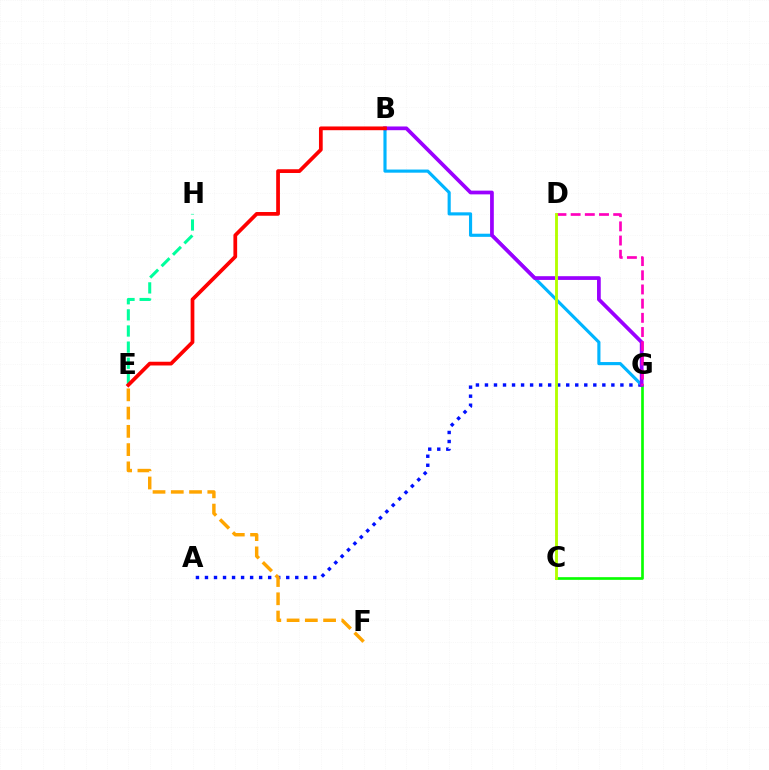{('A', 'G'): [{'color': '#0010ff', 'line_style': 'dotted', 'thickness': 2.45}], ('B', 'G'): [{'color': '#00b5ff', 'line_style': 'solid', 'thickness': 2.26}, {'color': '#9b00ff', 'line_style': 'solid', 'thickness': 2.68}], ('C', 'G'): [{'color': '#08ff00', 'line_style': 'solid', 'thickness': 1.92}], ('D', 'G'): [{'color': '#ff00bd', 'line_style': 'dashed', 'thickness': 1.93}], ('E', 'H'): [{'color': '#00ff9d', 'line_style': 'dashed', 'thickness': 2.19}], ('B', 'E'): [{'color': '#ff0000', 'line_style': 'solid', 'thickness': 2.69}], ('C', 'D'): [{'color': '#b3ff00', 'line_style': 'solid', 'thickness': 2.07}], ('E', 'F'): [{'color': '#ffa500', 'line_style': 'dashed', 'thickness': 2.48}]}